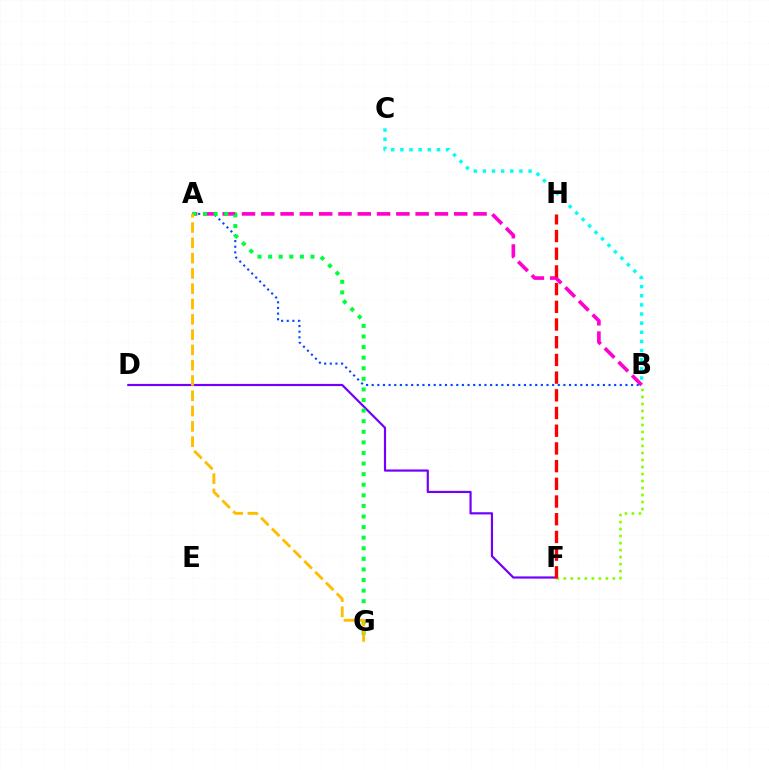{('A', 'B'): [{'color': '#004bff', 'line_style': 'dotted', 'thickness': 1.53}, {'color': '#ff00cf', 'line_style': 'dashed', 'thickness': 2.62}], ('D', 'F'): [{'color': '#7200ff', 'line_style': 'solid', 'thickness': 1.58}], ('A', 'G'): [{'color': '#00ff39', 'line_style': 'dotted', 'thickness': 2.88}, {'color': '#ffbd00', 'line_style': 'dashed', 'thickness': 2.08}], ('B', 'F'): [{'color': '#84ff00', 'line_style': 'dotted', 'thickness': 1.9}], ('B', 'C'): [{'color': '#00fff6', 'line_style': 'dotted', 'thickness': 2.48}], ('F', 'H'): [{'color': '#ff0000', 'line_style': 'dashed', 'thickness': 2.4}]}